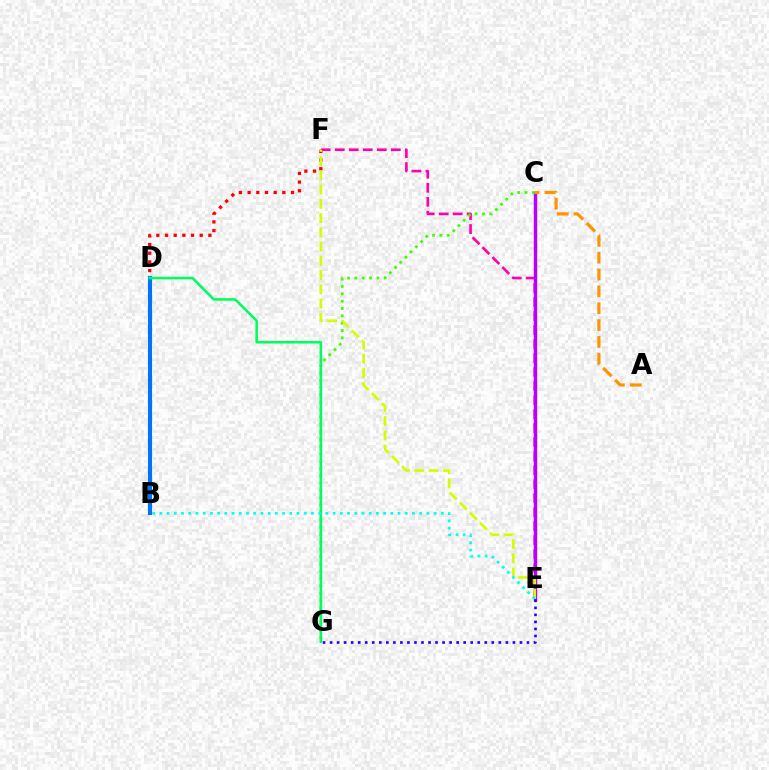{('D', 'F'): [{'color': '#ff0000', 'line_style': 'dotted', 'thickness': 2.36}], ('E', 'F'): [{'color': '#ff00ac', 'line_style': 'dashed', 'thickness': 1.9}, {'color': '#d1ff00', 'line_style': 'dashed', 'thickness': 1.94}], ('C', 'E'): [{'color': '#b900ff', 'line_style': 'solid', 'thickness': 2.48}], ('C', 'G'): [{'color': '#3dff00', 'line_style': 'dotted', 'thickness': 1.99}], ('B', 'D'): [{'color': '#0074ff', 'line_style': 'solid', 'thickness': 2.95}], ('A', 'C'): [{'color': '#ff9400', 'line_style': 'dashed', 'thickness': 2.29}], ('D', 'G'): [{'color': '#00ff5c', 'line_style': 'solid', 'thickness': 1.85}], ('B', 'E'): [{'color': '#00fff6', 'line_style': 'dotted', 'thickness': 1.96}], ('E', 'G'): [{'color': '#2500ff', 'line_style': 'dotted', 'thickness': 1.91}]}